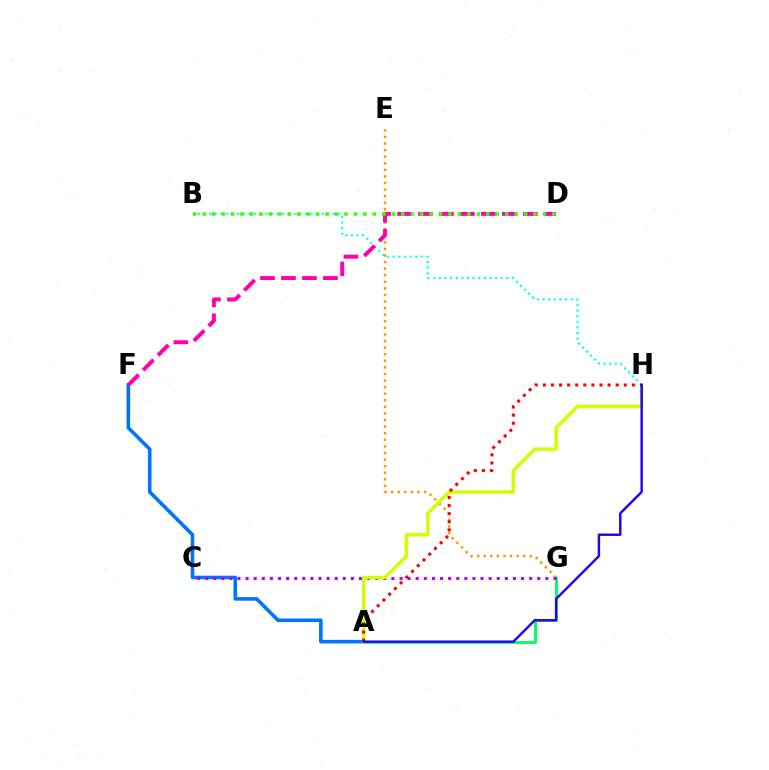{('B', 'H'): [{'color': '#00fff6', 'line_style': 'dotted', 'thickness': 1.53}], ('A', 'F'): [{'color': '#0074ff', 'line_style': 'solid', 'thickness': 2.59}], ('E', 'G'): [{'color': '#ff9400', 'line_style': 'dotted', 'thickness': 1.79}], ('D', 'F'): [{'color': '#ff00ac', 'line_style': 'dashed', 'thickness': 2.85}], ('A', 'G'): [{'color': '#00ff5c', 'line_style': 'solid', 'thickness': 2.06}], ('C', 'G'): [{'color': '#b900ff', 'line_style': 'dotted', 'thickness': 2.2}], ('B', 'D'): [{'color': '#3dff00', 'line_style': 'dotted', 'thickness': 2.57}], ('A', 'H'): [{'color': '#d1ff00', 'line_style': 'solid', 'thickness': 2.5}, {'color': '#ff0000', 'line_style': 'dotted', 'thickness': 2.2}, {'color': '#2500ff', 'line_style': 'solid', 'thickness': 1.76}]}